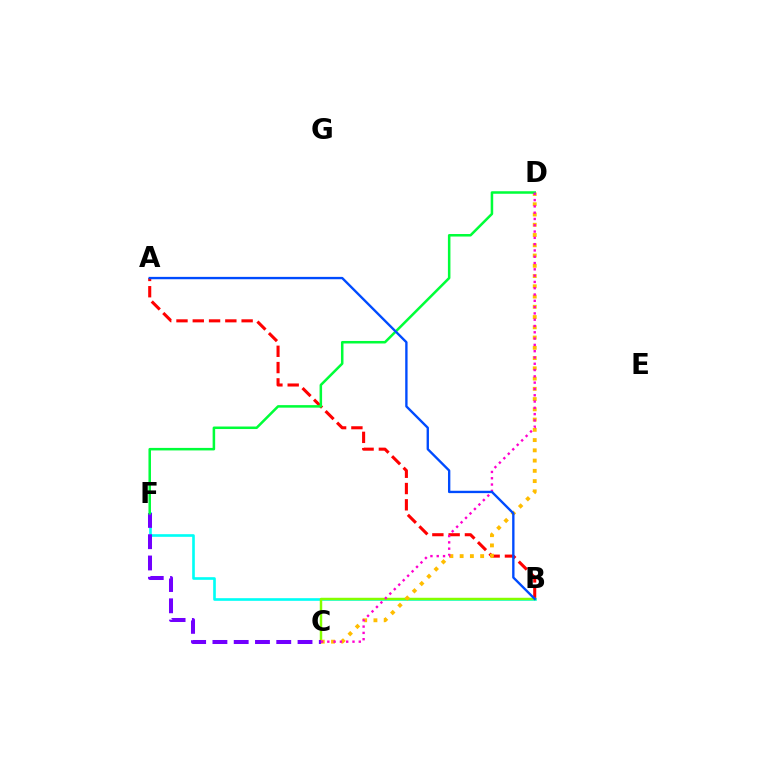{('A', 'B'): [{'color': '#ff0000', 'line_style': 'dashed', 'thickness': 2.21}, {'color': '#004bff', 'line_style': 'solid', 'thickness': 1.7}], ('B', 'F'): [{'color': '#00fff6', 'line_style': 'solid', 'thickness': 1.9}], ('B', 'C'): [{'color': '#84ff00', 'line_style': 'solid', 'thickness': 1.77}], ('C', 'D'): [{'color': '#ffbd00', 'line_style': 'dotted', 'thickness': 2.79}, {'color': '#ff00cf', 'line_style': 'dotted', 'thickness': 1.71}], ('C', 'F'): [{'color': '#7200ff', 'line_style': 'dashed', 'thickness': 2.89}], ('D', 'F'): [{'color': '#00ff39', 'line_style': 'solid', 'thickness': 1.82}]}